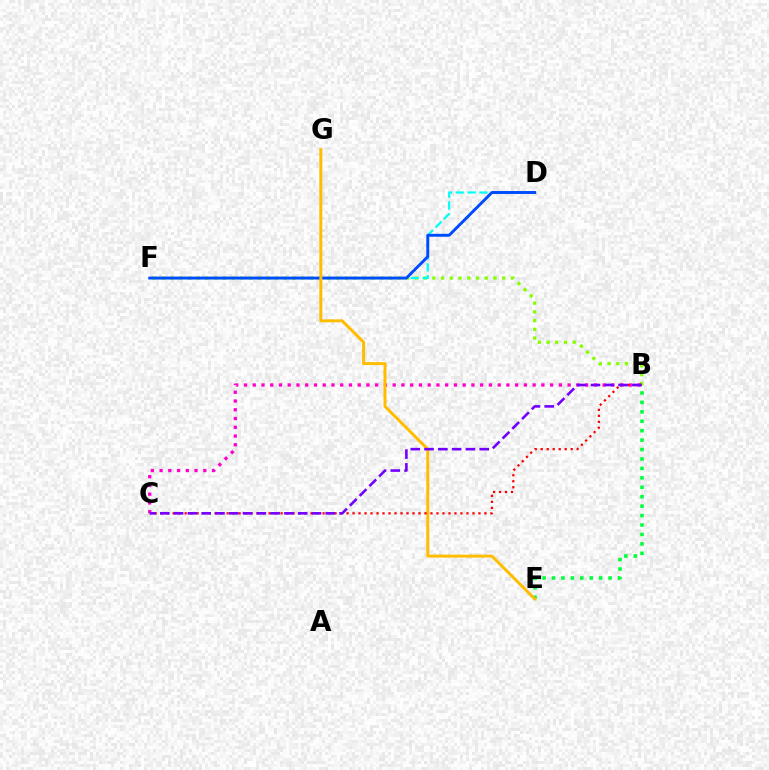{('B', 'F'): [{'color': '#84ff00', 'line_style': 'dotted', 'thickness': 2.37}], ('B', 'E'): [{'color': '#00ff39', 'line_style': 'dotted', 'thickness': 2.56}], ('D', 'F'): [{'color': '#00fff6', 'line_style': 'dashed', 'thickness': 1.6}, {'color': '#004bff', 'line_style': 'solid', 'thickness': 2.1}], ('B', 'C'): [{'color': '#ff00cf', 'line_style': 'dotted', 'thickness': 2.38}, {'color': '#ff0000', 'line_style': 'dotted', 'thickness': 1.63}, {'color': '#7200ff', 'line_style': 'dashed', 'thickness': 1.87}], ('E', 'G'): [{'color': '#ffbd00', 'line_style': 'solid', 'thickness': 2.15}]}